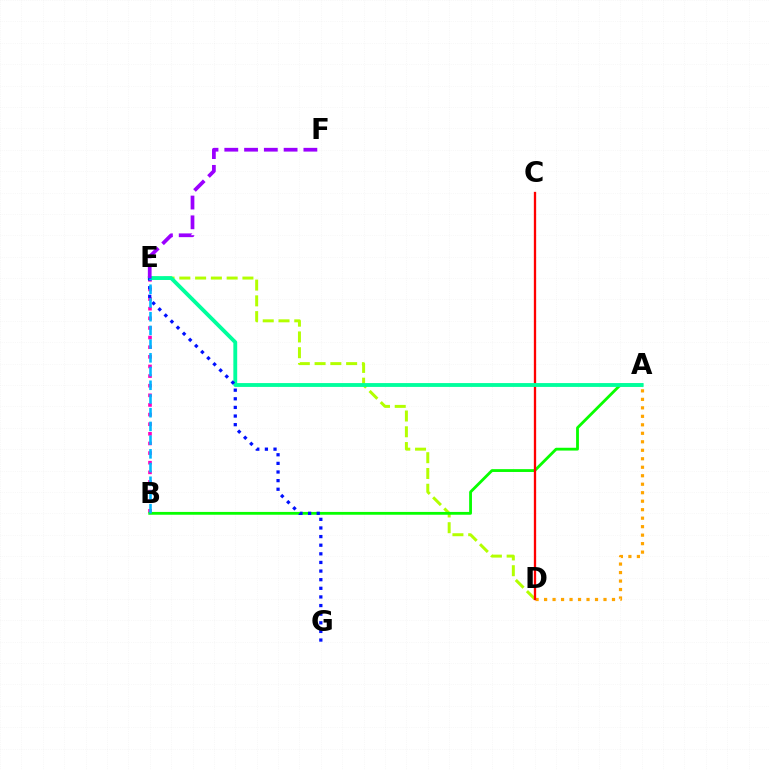{('B', 'E'): [{'color': '#ff00bd', 'line_style': 'dotted', 'thickness': 2.62}, {'color': '#00b5ff', 'line_style': 'dashed', 'thickness': 1.86}], ('D', 'E'): [{'color': '#b3ff00', 'line_style': 'dashed', 'thickness': 2.14}], ('A', 'B'): [{'color': '#08ff00', 'line_style': 'solid', 'thickness': 2.03}], ('A', 'D'): [{'color': '#ffa500', 'line_style': 'dotted', 'thickness': 2.31}], ('C', 'D'): [{'color': '#ff0000', 'line_style': 'solid', 'thickness': 1.66}], ('A', 'E'): [{'color': '#00ff9d', 'line_style': 'solid', 'thickness': 2.77}], ('E', 'F'): [{'color': '#9b00ff', 'line_style': 'dashed', 'thickness': 2.69}], ('E', 'G'): [{'color': '#0010ff', 'line_style': 'dotted', 'thickness': 2.34}]}